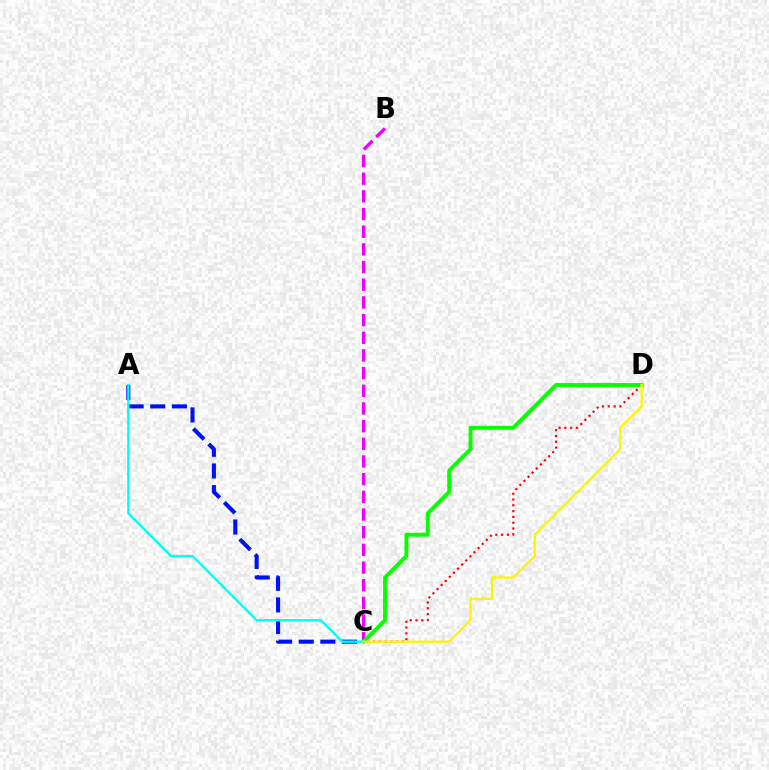{('B', 'C'): [{'color': '#ee00ff', 'line_style': 'dashed', 'thickness': 2.4}], ('A', 'C'): [{'color': '#0010ff', 'line_style': 'dashed', 'thickness': 2.94}, {'color': '#00fff6', 'line_style': 'solid', 'thickness': 1.7}], ('C', 'D'): [{'color': '#ff0000', 'line_style': 'dotted', 'thickness': 1.58}, {'color': '#08ff00', 'line_style': 'solid', 'thickness': 2.81}, {'color': '#fcf500', 'line_style': 'solid', 'thickness': 1.63}]}